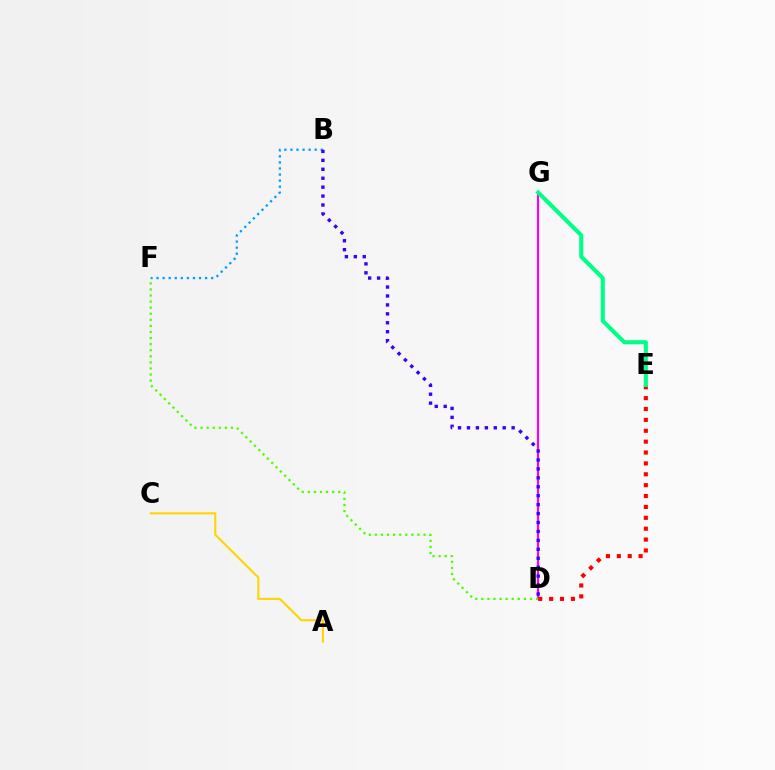{('D', 'G'): [{'color': '#ff00ed', 'line_style': 'solid', 'thickness': 1.54}], ('D', 'E'): [{'color': '#ff0000', 'line_style': 'dotted', 'thickness': 2.96}], ('A', 'C'): [{'color': '#ffd500', 'line_style': 'solid', 'thickness': 1.51}], ('B', 'F'): [{'color': '#009eff', 'line_style': 'dotted', 'thickness': 1.65}], ('D', 'F'): [{'color': '#4fff00', 'line_style': 'dotted', 'thickness': 1.65}], ('B', 'D'): [{'color': '#3700ff', 'line_style': 'dotted', 'thickness': 2.43}], ('E', 'G'): [{'color': '#00ff86', 'line_style': 'solid', 'thickness': 2.93}]}